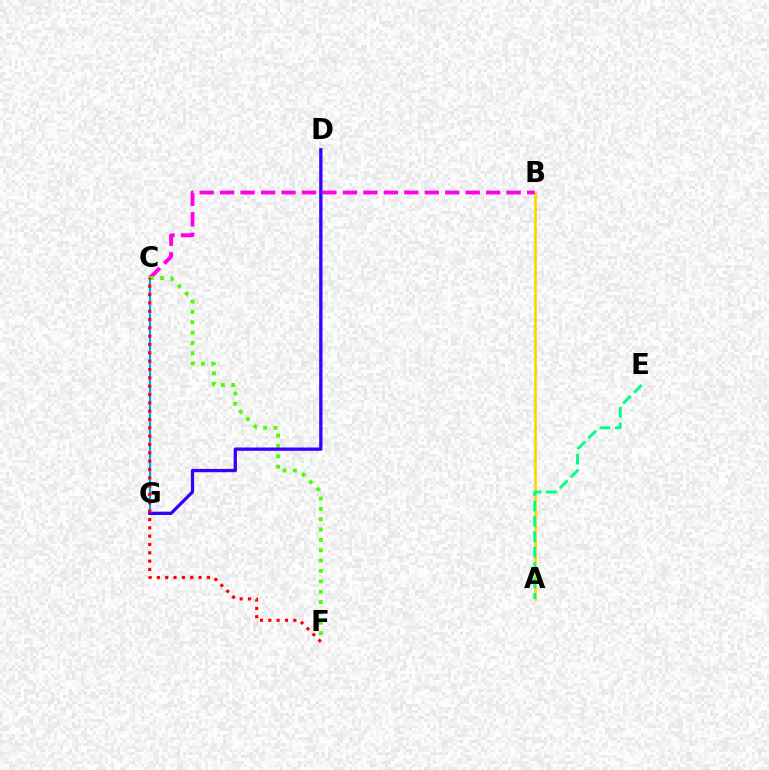{('A', 'B'): [{'color': '#ffd500', 'line_style': 'solid', 'thickness': 1.94}], ('B', 'C'): [{'color': '#ff00ed', 'line_style': 'dashed', 'thickness': 2.78}], ('C', 'G'): [{'color': '#009eff', 'line_style': 'solid', 'thickness': 1.6}], ('C', 'F'): [{'color': '#4fff00', 'line_style': 'dotted', 'thickness': 2.81}, {'color': '#ff0000', 'line_style': 'dotted', 'thickness': 2.26}], ('D', 'G'): [{'color': '#3700ff', 'line_style': 'solid', 'thickness': 2.38}], ('A', 'E'): [{'color': '#00ff86', 'line_style': 'dashed', 'thickness': 2.09}]}